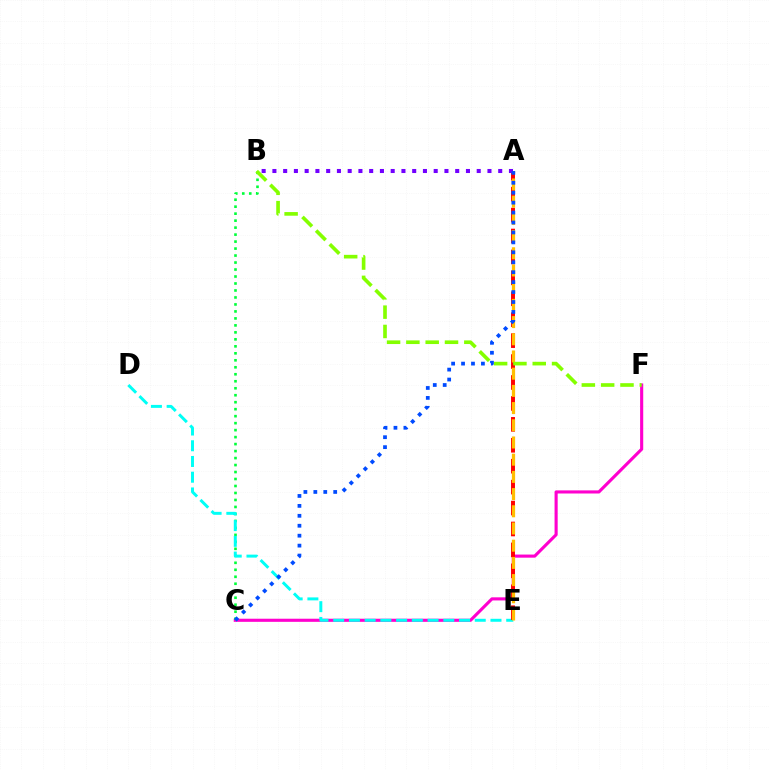{('C', 'F'): [{'color': '#ff00cf', 'line_style': 'solid', 'thickness': 2.24}], ('B', 'C'): [{'color': '#00ff39', 'line_style': 'dotted', 'thickness': 1.9}], ('D', 'E'): [{'color': '#00fff6', 'line_style': 'dashed', 'thickness': 2.14}], ('A', 'E'): [{'color': '#ff0000', 'line_style': 'dashed', 'thickness': 2.84}, {'color': '#ffbd00', 'line_style': 'dashed', 'thickness': 2.34}], ('B', 'F'): [{'color': '#84ff00', 'line_style': 'dashed', 'thickness': 2.62}], ('A', 'B'): [{'color': '#7200ff', 'line_style': 'dotted', 'thickness': 2.92}], ('A', 'C'): [{'color': '#004bff', 'line_style': 'dotted', 'thickness': 2.7}]}